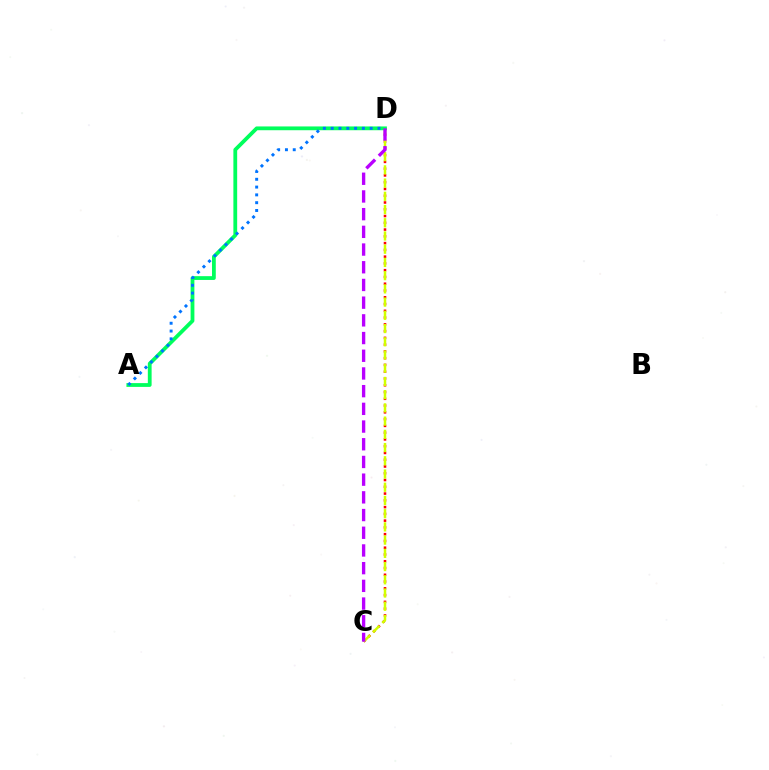{('C', 'D'): [{'color': '#ff0000', 'line_style': 'dotted', 'thickness': 1.84}, {'color': '#d1ff00', 'line_style': 'dashed', 'thickness': 1.8}, {'color': '#b900ff', 'line_style': 'dashed', 'thickness': 2.4}], ('A', 'D'): [{'color': '#00ff5c', 'line_style': 'solid', 'thickness': 2.73}, {'color': '#0074ff', 'line_style': 'dotted', 'thickness': 2.12}]}